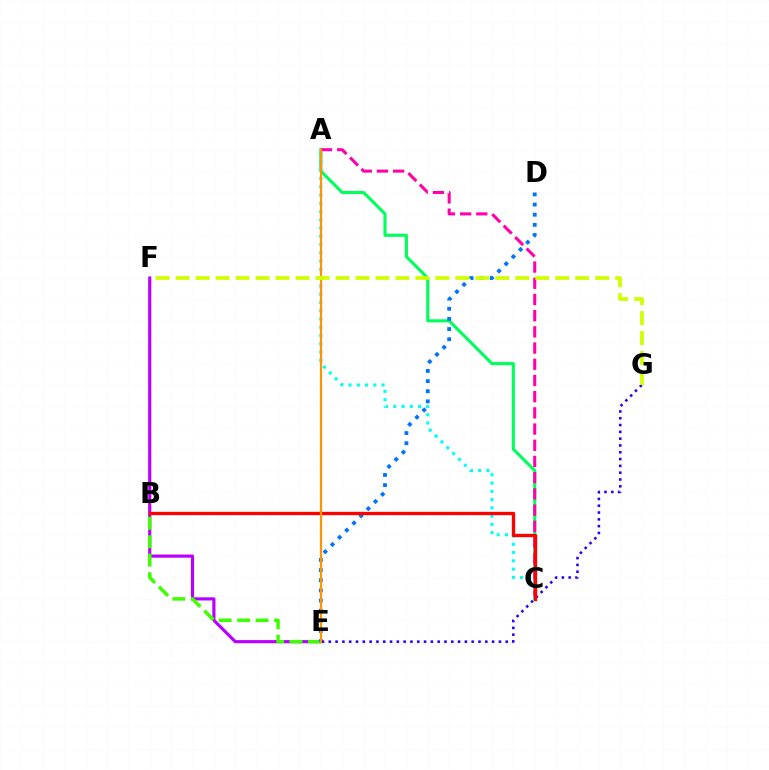{('E', 'F'): [{'color': '#b900ff', 'line_style': 'solid', 'thickness': 2.27}], ('B', 'E'): [{'color': '#3dff00', 'line_style': 'dashed', 'thickness': 2.5}], ('A', 'C'): [{'color': '#00ff5c', 'line_style': 'solid', 'thickness': 2.23}, {'color': '#ff00ac', 'line_style': 'dashed', 'thickness': 2.2}, {'color': '#00fff6', 'line_style': 'dotted', 'thickness': 2.25}], ('D', 'E'): [{'color': '#0074ff', 'line_style': 'dotted', 'thickness': 2.76}], ('E', 'G'): [{'color': '#2500ff', 'line_style': 'dotted', 'thickness': 1.85}], ('B', 'C'): [{'color': '#ff0000', 'line_style': 'solid', 'thickness': 2.4}], ('A', 'E'): [{'color': '#ff9400', 'line_style': 'solid', 'thickness': 1.6}], ('F', 'G'): [{'color': '#d1ff00', 'line_style': 'dashed', 'thickness': 2.71}]}